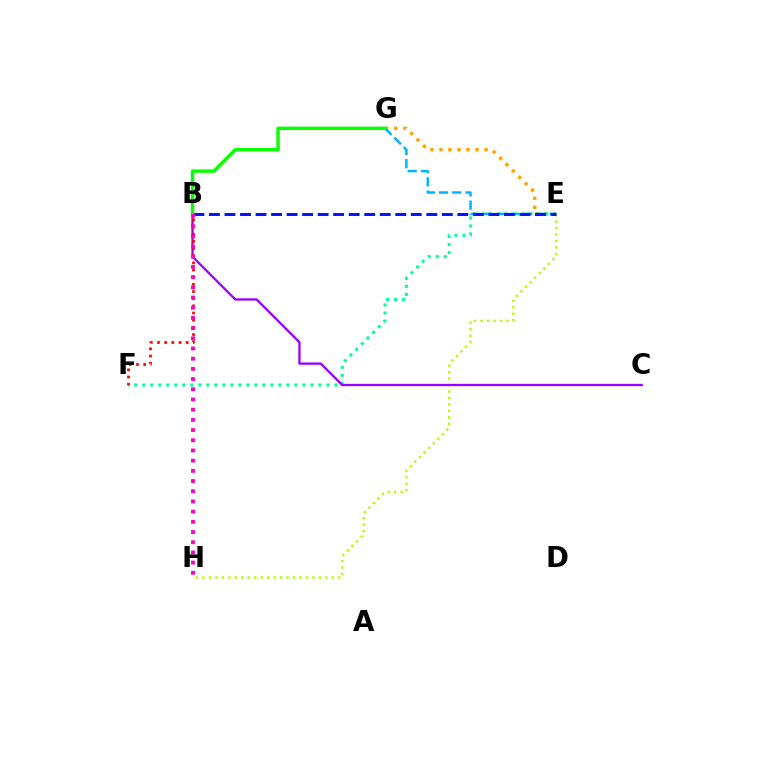{('E', 'H'): [{'color': '#b3ff00', 'line_style': 'dotted', 'thickness': 1.76}], ('E', 'G'): [{'color': '#ffa500', 'line_style': 'dotted', 'thickness': 2.45}, {'color': '#00b5ff', 'line_style': 'dashed', 'thickness': 1.79}], ('E', 'F'): [{'color': '#00ff9d', 'line_style': 'dotted', 'thickness': 2.18}], ('B', 'C'): [{'color': '#9b00ff', 'line_style': 'solid', 'thickness': 1.66}], ('B', 'F'): [{'color': '#ff0000', 'line_style': 'dotted', 'thickness': 1.95}], ('B', 'E'): [{'color': '#0010ff', 'line_style': 'dashed', 'thickness': 2.11}], ('B', 'G'): [{'color': '#08ff00', 'line_style': 'solid', 'thickness': 2.46}], ('B', 'H'): [{'color': '#ff00bd', 'line_style': 'dotted', 'thickness': 2.77}]}